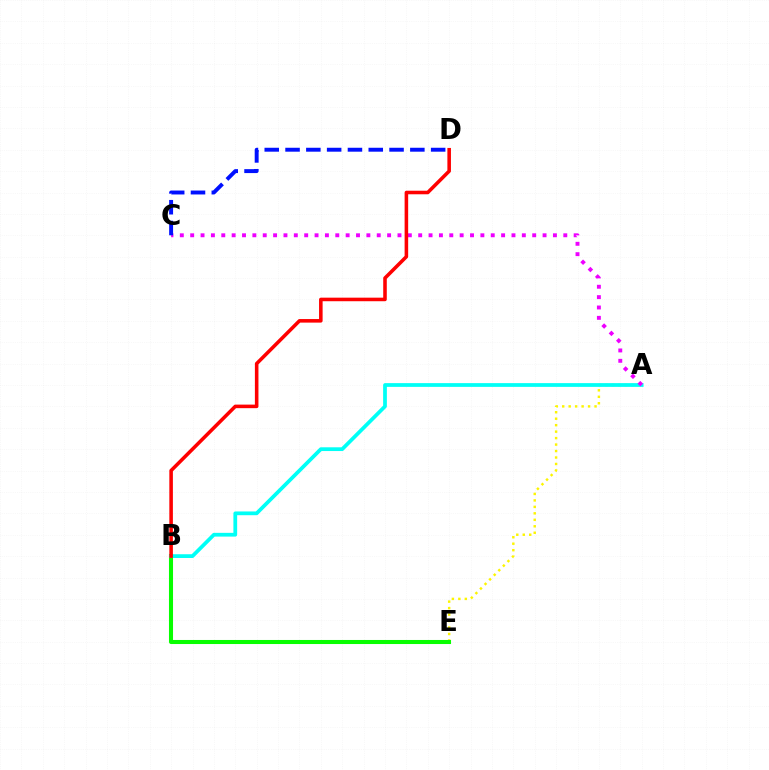{('A', 'E'): [{'color': '#fcf500', 'line_style': 'dotted', 'thickness': 1.76}], ('B', 'E'): [{'color': '#08ff00', 'line_style': 'solid', 'thickness': 2.93}], ('A', 'B'): [{'color': '#00fff6', 'line_style': 'solid', 'thickness': 2.7}], ('A', 'C'): [{'color': '#ee00ff', 'line_style': 'dotted', 'thickness': 2.82}], ('C', 'D'): [{'color': '#0010ff', 'line_style': 'dashed', 'thickness': 2.83}], ('B', 'D'): [{'color': '#ff0000', 'line_style': 'solid', 'thickness': 2.56}]}